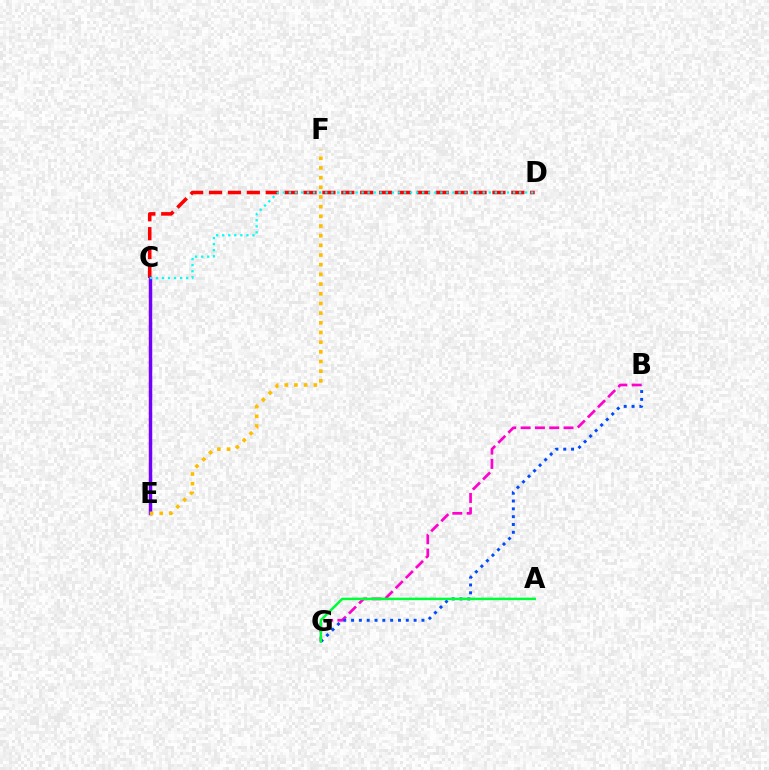{('B', 'G'): [{'color': '#ff00cf', 'line_style': 'dashed', 'thickness': 1.94}, {'color': '#004bff', 'line_style': 'dotted', 'thickness': 2.12}], ('C', 'D'): [{'color': '#ff0000', 'line_style': 'dashed', 'thickness': 2.57}, {'color': '#00fff6', 'line_style': 'dotted', 'thickness': 1.65}], ('C', 'E'): [{'color': '#84ff00', 'line_style': 'dotted', 'thickness': 2.18}, {'color': '#7200ff', 'line_style': 'solid', 'thickness': 2.48}], ('A', 'G'): [{'color': '#00ff39', 'line_style': 'solid', 'thickness': 1.8}], ('E', 'F'): [{'color': '#ffbd00', 'line_style': 'dotted', 'thickness': 2.63}]}